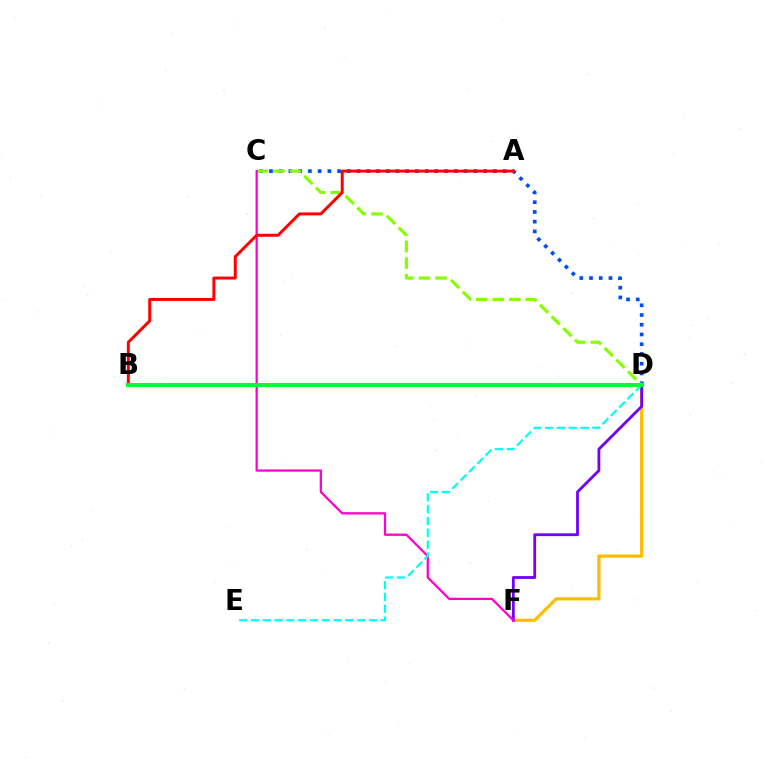{('D', 'F'): [{'color': '#ffbd00', 'line_style': 'solid', 'thickness': 2.31}, {'color': '#7200ff', 'line_style': 'solid', 'thickness': 2.02}], ('C', 'D'): [{'color': '#004bff', 'line_style': 'dotted', 'thickness': 2.65}, {'color': '#84ff00', 'line_style': 'dashed', 'thickness': 2.25}], ('C', 'F'): [{'color': '#ff00cf', 'line_style': 'solid', 'thickness': 1.63}], ('D', 'E'): [{'color': '#00fff6', 'line_style': 'dashed', 'thickness': 1.6}], ('A', 'B'): [{'color': '#ff0000', 'line_style': 'solid', 'thickness': 2.14}], ('B', 'D'): [{'color': '#00ff39', 'line_style': 'solid', 'thickness': 2.87}]}